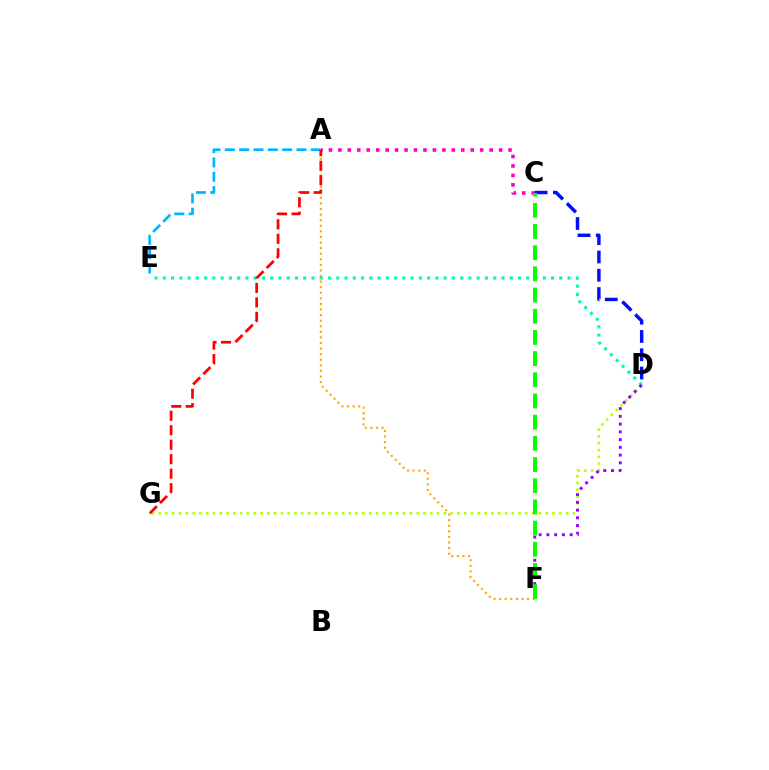{('D', 'G'): [{'color': '#b3ff00', 'line_style': 'dotted', 'thickness': 1.85}], ('A', 'E'): [{'color': '#00b5ff', 'line_style': 'dashed', 'thickness': 1.95}], ('D', 'E'): [{'color': '#00ff9d', 'line_style': 'dotted', 'thickness': 2.24}], ('D', 'F'): [{'color': '#9b00ff', 'line_style': 'dotted', 'thickness': 2.11}], ('A', 'F'): [{'color': '#ffa500', 'line_style': 'dotted', 'thickness': 1.52}], ('A', 'C'): [{'color': '#ff00bd', 'line_style': 'dotted', 'thickness': 2.57}], ('C', 'D'): [{'color': '#0010ff', 'line_style': 'dashed', 'thickness': 2.48}], ('C', 'F'): [{'color': '#08ff00', 'line_style': 'dashed', 'thickness': 2.88}], ('A', 'G'): [{'color': '#ff0000', 'line_style': 'dashed', 'thickness': 1.97}]}